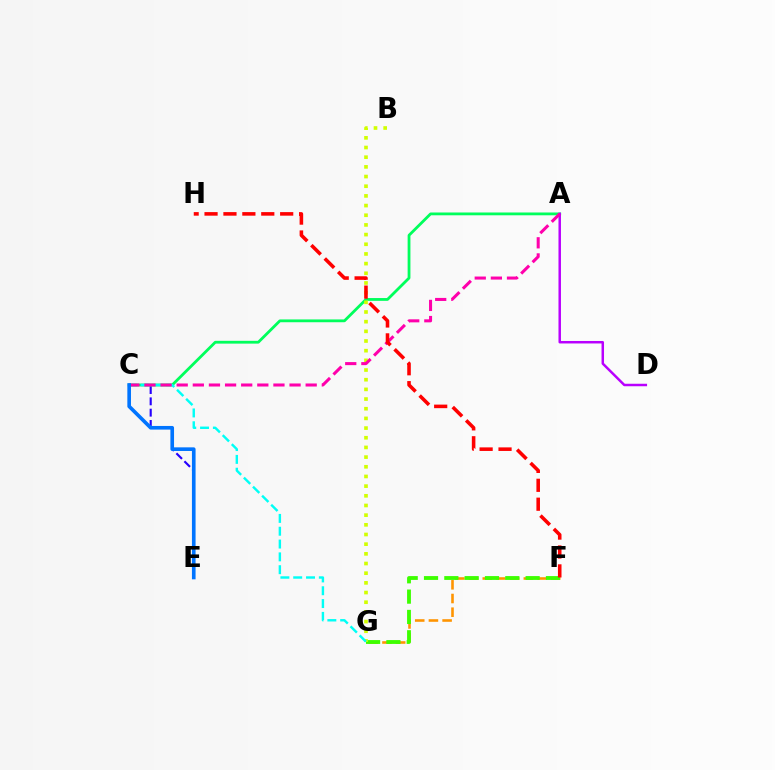{('C', 'E'): [{'color': '#2500ff', 'line_style': 'dashed', 'thickness': 1.54}, {'color': '#0074ff', 'line_style': 'solid', 'thickness': 2.62}], ('A', 'C'): [{'color': '#00ff5c', 'line_style': 'solid', 'thickness': 2.01}, {'color': '#ff00ac', 'line_style': 'dashed', 'thickness': 2.19}], ('A', 'D'): [{'color': '#b900ff', 'line_style': 'solid', 'thickness': 1.79}], ('F', 'G'): [{'color': '#ff9400', 'line_style': 'dashed', 'thickness': 1.86}, {'color': '#3dff00', 'line_style': 'dashed', 'thickness': 2.76}], ('B', 'G'): [{'color': '#d1ff00', 'line_style': 'dotted', 'thickness': 2.63}], ('C', 'G'): [{'color': '#00fff6', 'line_style': 'dashed', 'thickness': 1.74}], ('F', 'H'): [{'color': '#ff0000', 'line_style': 'dashed', 'thickness': 2.57}]}